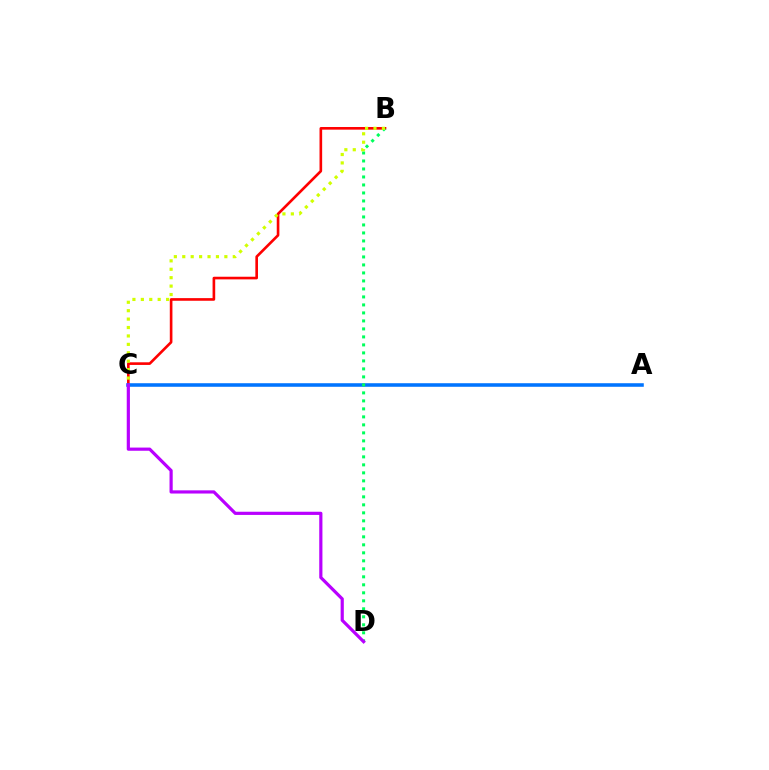{('B', 'C'): [{'color': '#ff0000', 'line_style': 'solid', 'thickness': 1.9}, {'color': '#d1ff00', 'line_style': 'dotted', 'thickness': 2.29}], ('A', 'C'): [{'color': '#0074ff', 'line_style': 'solid', 'thickness': 2.56}], ('B', 'D'): [{'color': '#00ff5c', 'line_style': 'dotted', 'thickness': 2.17}], ('C', 'D'): [{'color': '#b900ff', 'line_style': 'solid', 'thickness': 2.29}]}